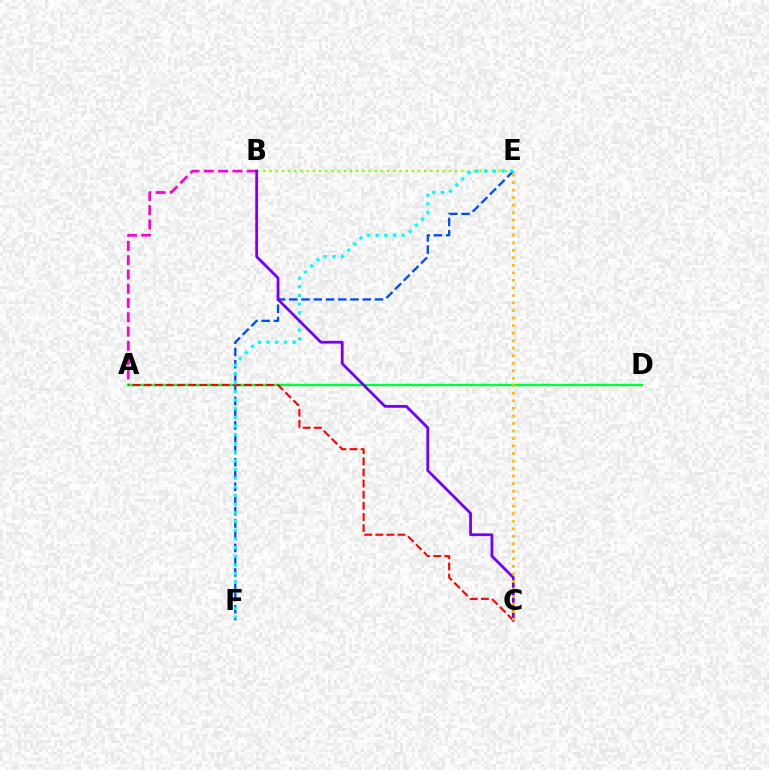{('B', 'E'): [{'color': '#84ff00', 'line_style': 'dotted', 'thickness': 1.68}], ('E', 'F'): [{'color': '#004bff', 'line_style': 'dashed', 'thickness': 1.66}, {'color': '#00fff6', 'line_style': 'dotted', 'thickness': 2.36}], ('A', 'B'): [{'color': '#ff00cf', 'line_style': 'dashed', 'thickness': 1.94}], ('A', 'D'): [{'color': '#00ff39', 'line_style': 'solid', 'thickness': 1.75}], ('A', 'C'): [{'color': '#ff0000', 'line_style': 'dashed', 'thickness': 1.51}], ('B', 'C'): [{'color': '#7200ff', 'line_style': 'solid', 'thickness': 2.0}], ('C', 'E'): [{'color': '#ffbd00', 'line_style': 'dotted', 'thickness': 2.04}]}